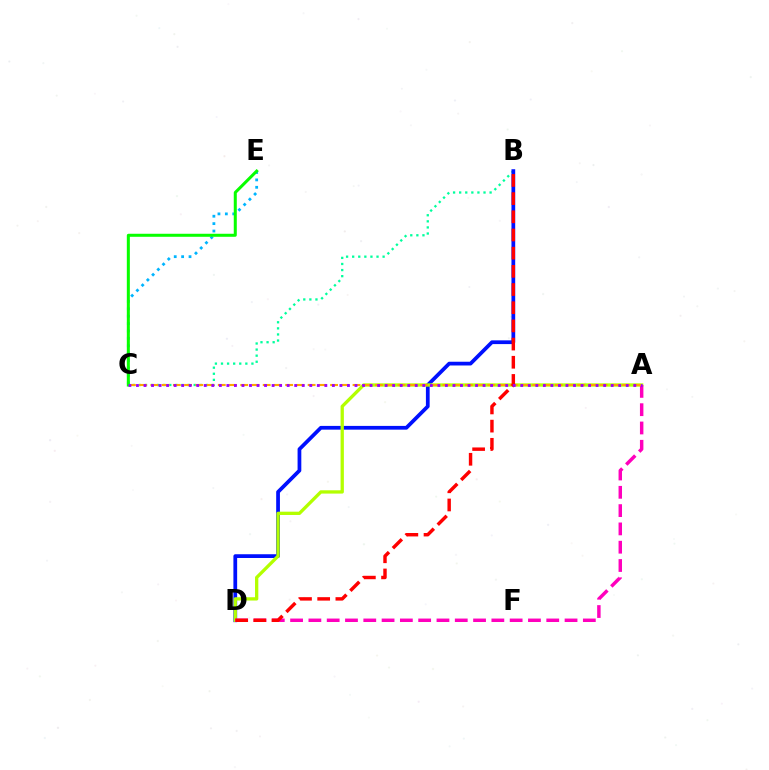{('B', 'C'): [{'color': '#00ff9d', 'line_style': 'dotted', 'thickness': 1.65}], ('B', 'D'): [{'color': '#0010ff', 'line_style': 'solid', 'thickness': 2.69}, {'color': '#ff0000', 'line_style': 'dashed', 'thickness': 2.47}], ('A', 'D'): [{'color': '#b3ff00', 'line_style': 'solid', 'thickness': 2.37}, {'color': '#ff00bd', 'line_style': 'dashed', 'thickness': 2.49}], ('C', 'E'): [{'color': '#00b5ff', 'line_style': 'dotted', 'thickness': 2.01}, {'color': '#08ff00', 'line_style': 'solid', 'thickness': 2.18}], ('A', 'C'): [{'color': '#ffa500', 'line_style': 'dashed', 'thickness': 1.53}, {'color': '#9b00ff', 'line_style': 'dotted', 'thickness': 2.05}]}